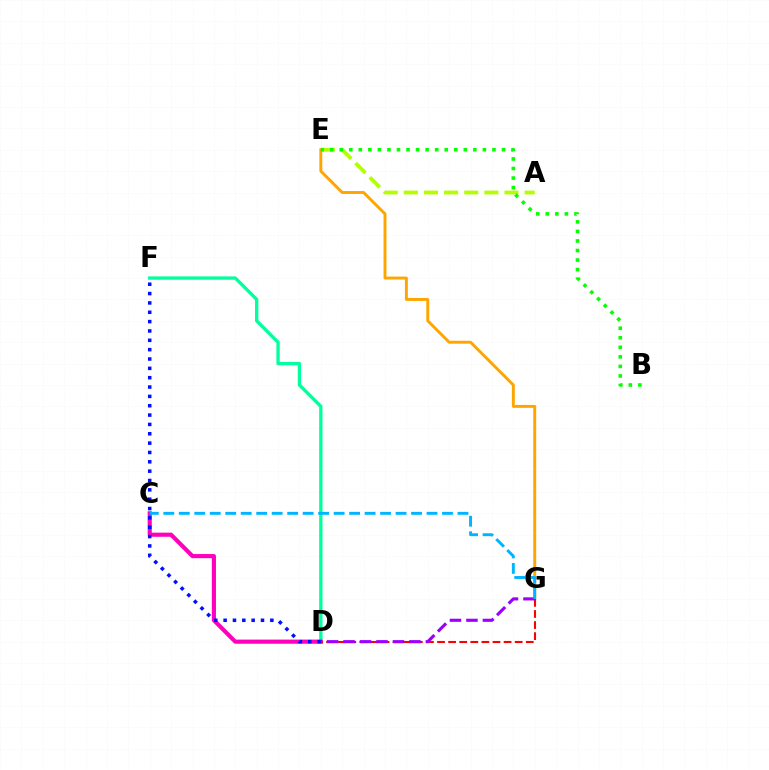{('D', 'F'): [{'color': '#00ff9d', 'line_style': 'solid', 'thickness': 2.4}, {'color': '#0010ff', 'line_style': 'dotted', 'thickness': 2.54}], ('A', 'E'): [{'color': '#b3ff00', 'line_style': 'dashed', 'thickness': 2.74}], ('C', 'D'): [{'color': '#ff00bd', 'line_style': 'solid', 'thickness': 2.98}], ('E', 'G'): [{'color': '#ffa500', 'line_style': 'solid', 'thickness': 2.11}], ('D', 'G'): [{'color': '#ff0000', 'line_style': 'dashed', 'thickness': 1.51}, {'color': '#9b00ff', 'line_style': 'dashed', 'thickness': 2.24}], ('B', 'E'): [{'color': '#08ff00', 'line_style': 'dotted', 'thickness': 2.59}], ('C', 'G'): [{'color': '#00b5ff', 'line_style': 'dashed', 'thickness': 2.1}]}